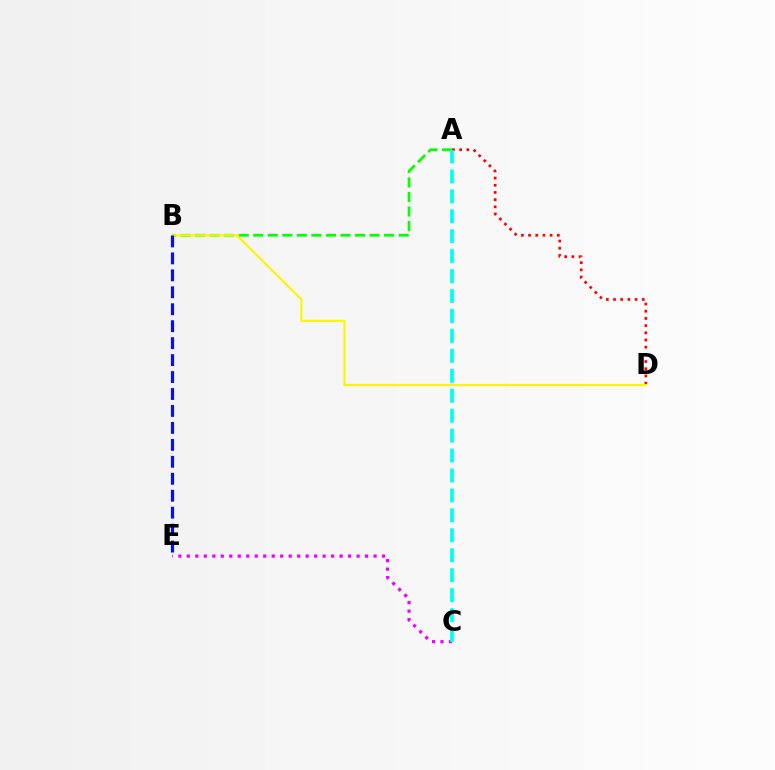{('A', 'B'): [{'color': '#08ff00', 'line_style': 'dashed', 'thickness': 1.98}], ('A', 'D'): [{'color': '#ff0000', 'line_style': 'dotted', 'thickness': 1.95}], ('C', 'E'): [{'color': '#ee00ff', 'line_style': 'dotted', 'thickness': 2.31}], ('B', 'D'): [{'color': '#fcf500', 'line_style': 'solid', 'thickness': 1.54}], ('B', 'E'): [{'color': '#0010ff', 'line_style': 'dashed', 'thickness': 2.3}], ('A', 'C'): [{'color': '#00fff6', 'line_style': 'dashed', 'thickness': 2.71}]}